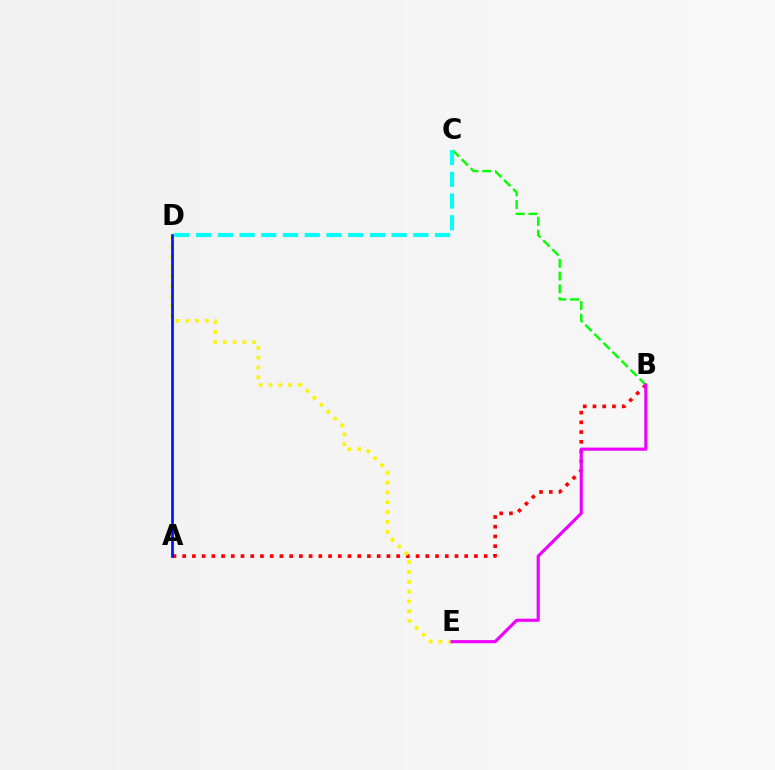{('A', 'B'): [{'color': '#ff0000', 'line_style': 'dotted', 'thickness': 2.64}], ('B', 'C'): [{'color': '#08ff00', 'line_style': 'dashed', 'thickness': 1.73}], ('D', 'E'): [{'color': '#fcf500', 'line_style': 'dotted', 'thickness': 2.67}], ('B', 'E'): [{'color': '#ee00ff', 'line_style': 'solid', 'thickness': 2.24}], ('A', 'D'): [{'color': '#0010ff', 'line_style': 'solid', 'thickness': 1.93}], ('C', 'D'): [{'color': '#00fff6', 'line_style': 'dashed', 'thickness': 2.95}]}